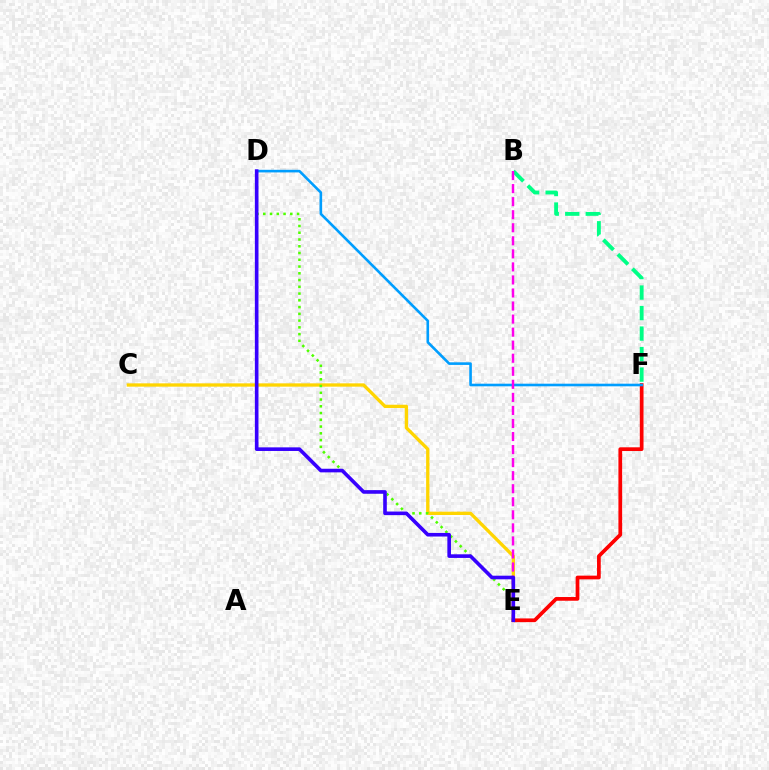{('E', 'F'): [{'color': '#ff0000', 'line_style': 'solid', 'thickness': 2.68}], ('C', 'E'): [{'color': '#ffd500', 'line_style': 'solid', 'thickness': 2.39}], ('D', 'F'): [{'color': '#009eff', 'line_style': 'solid', 'thickness': 1.88}], ('B', 'F'): [{'color': '#00ff86', 'line_style': 'dashed', 'thickness': 2.79}], ('B', 'E'): [{'color': '#ff00ed', 'line_style': 'dashed', 'thickness': 1.77}], ('D', 'E'): [{'color': '#4fff00', 'line_style': 'dotted', 'thickness': 1.84}, {'color': '#3700ff', 'line_style': 'solid', 'thickness': 2.61}]}